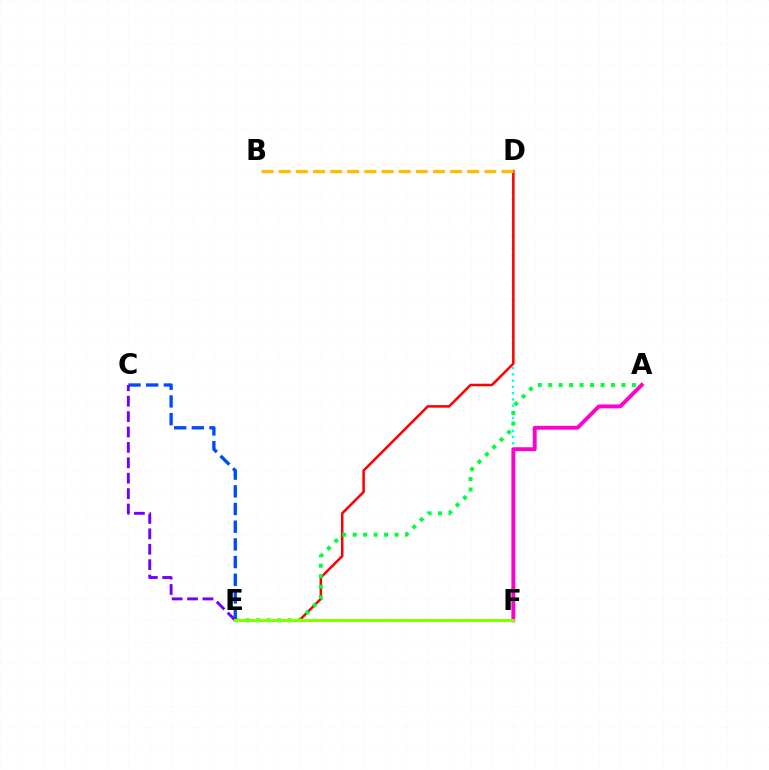{('D', 'F'): [{'color': '#00fff6', 'line_style': 'dotted', 'thickness': 1.7}], ('A', 'F'): [{'color': '#ff00cf', 'line_style': 'solid', 'thickness': 2.78}], ('D', 'E'): [{'color': '#ff0000', 'line_style': 'solid', 'thickness': 1.81}], ('A', 'E'): [{'color': '#00ff39', 'line_style': 'dotted', 'thickness': 2.84}], ('C', 'E'): [{'color': '#004bff', 'line_style': 'dashed', 'thickness': 2.4}, {'color': '#7200ff', 'line_style': 'dashed', 'thickness': 2.09}], ('B', 'D'): [{'color': '#ffbd00', 'line_style': 'dashed', 'thickness': 2.33}], ('E', 'F'): [{'color': '#84ff00', 'line_style': 'solid', 'thickness': 2.19}]}